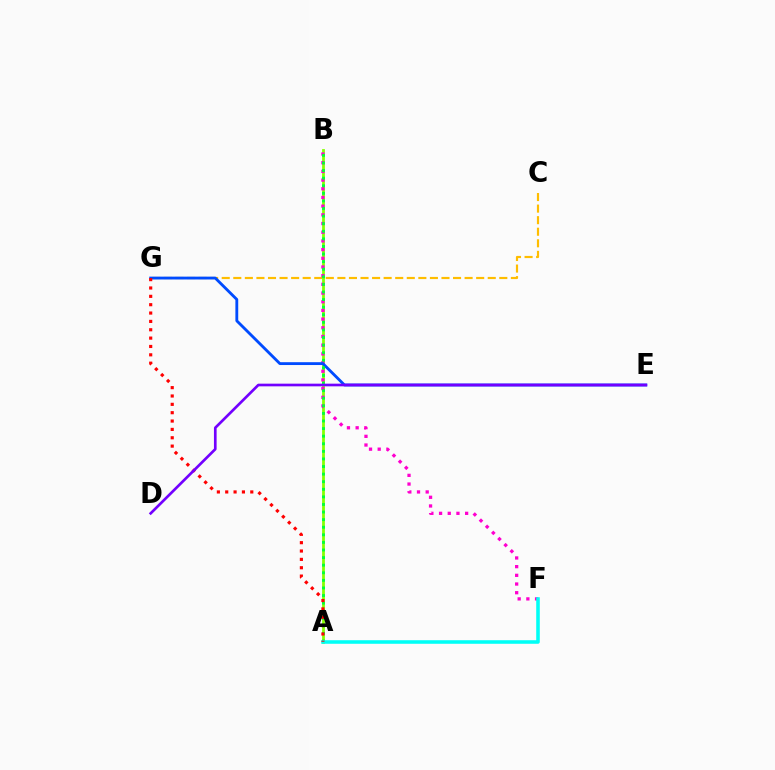{('C', 'G'): [{'color': '#ffbd00', 'line_style': 'dashed', 'thickness': 1.57}], ('A', 'B'): [{'color': '#84ff00', 'line_style': 'solid', 'thickness': 2.0}, {'color': '#00ff39', 'line_style': 'dotted', 'thickness': 2.06}], ('B', 'F'): [{'color': '#ff00cf', 'line_style': 'dotted', 'thickness': 2.36}], ('E', 'G'): [{'color': '#004bff', 'line_style': 'solid', 'thickness': 2.04}], ('A', 'F'): [{'color': '#00fff6', 'line_style': 'solid', 'thickness': 2.57}], ('A', 'G'): [{'color': '#ff0000', 'line_style': 'dotted', 'thickness': 2.27}], ('D', 'E'): [{'color': '#7200ff', 'line_style': 'solid', 'thickness': 1.92}]}